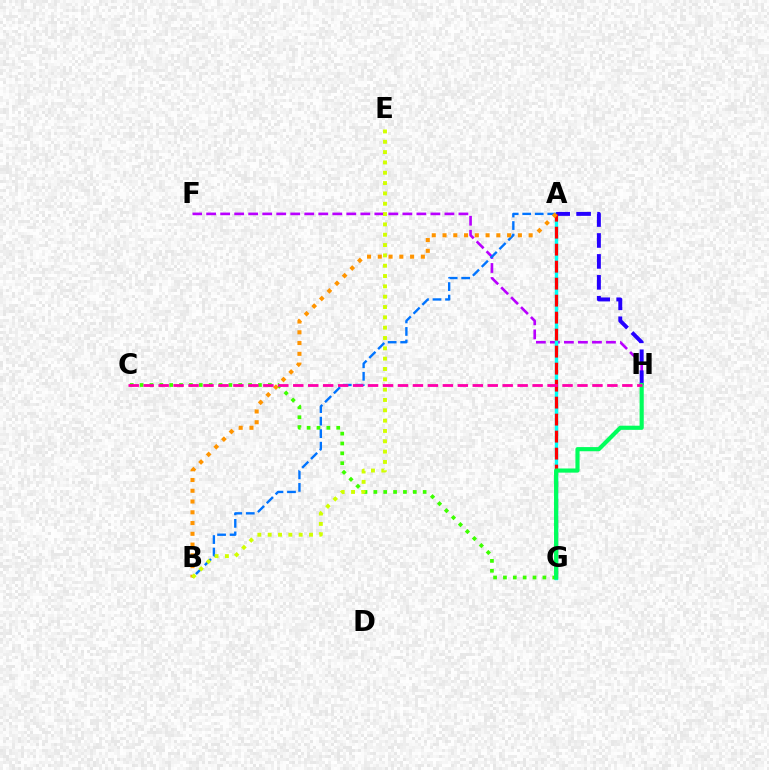{('C', 'G'): [{'color': '#3dff00', 'line_style': 'dotted', 'thickness': 2.68}], ('F', 'H'): [{'color': '#b900ff', 'line_style': 'dashed', 'thickness': 1.9}], ('A', 'G'): [{'color': '#00fff6', 'line_style': 'solid', 'thickness': 2.47}, {'color': '#ff0000', 'line_style': 'dashed', 'thickness': 2.31}], ('A', 'B'): [{'color': '#0074ff', 'line_style': 'dashed', 'thickness': 1.7}, {'color': '#ff9400', 'line_style': 'dotted', 'thickness': 2.92}], ('A', 'H'): [{'color': '#2500ff', 'line_style': 'dashed', 'thickness': 2.84}], ('G', 'H'): [{'color': '#00ff5c', 'line_style': 'solid', 'thickness': 2.99}], ('C', 'H'): [{'color': '#ff00ac', 'line_style': 'dashed', 'thickness': 2.03}], ('B', 'E'): [{'color': '#d1ff00', 'line_style': 'dotted', 'thickness': 2.81}]}